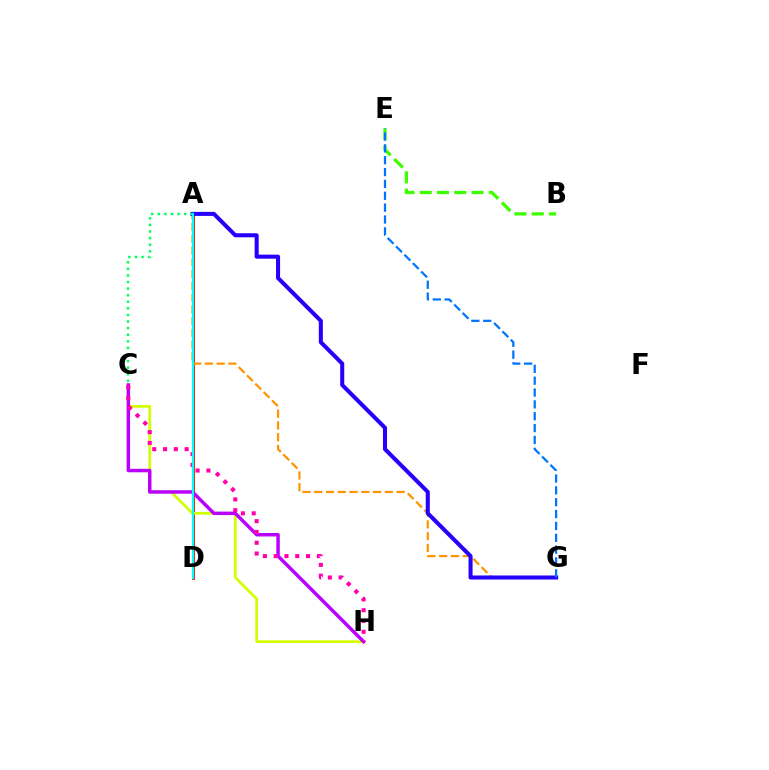{('B', 'E'): [{'color': '#3dff00', 'line_style': 'dashed', 'thickness': 2.35}], ('A', 'D'): [{'color': '#ff0000', 'line_style': 'solid', 'thickness': 2.03}, {'color': '#00fff6', 'line_style': 'solid', 'thickness': 1.58}], ('C', 'H'): [{'color': '#d1ff00', 'line_style': 'solid', 'thickness': 1.95}, {'color': '#b900ff', 'line_style': 'solid', 'thickness': 2.49}, {'color': '#ff00ac', 'line_style': 'dotted', 'thickness': 2.93}], ('A', 'G'): [{'color': '#ff9400', 'line_style': 'dashed', 'thickness': 1.6}, {'color': '#2500ff', 'line_style': 'solid', 'thickness': 2.91}], ('A', 'C'): [{'color': '#00ff5c', 'line_style': 'dotted', 'thickness': 1.79}], ('E', 'G'): [{'color': '#0074ff', 'line_style': 'dashed', 'thickness': 1.61}]}